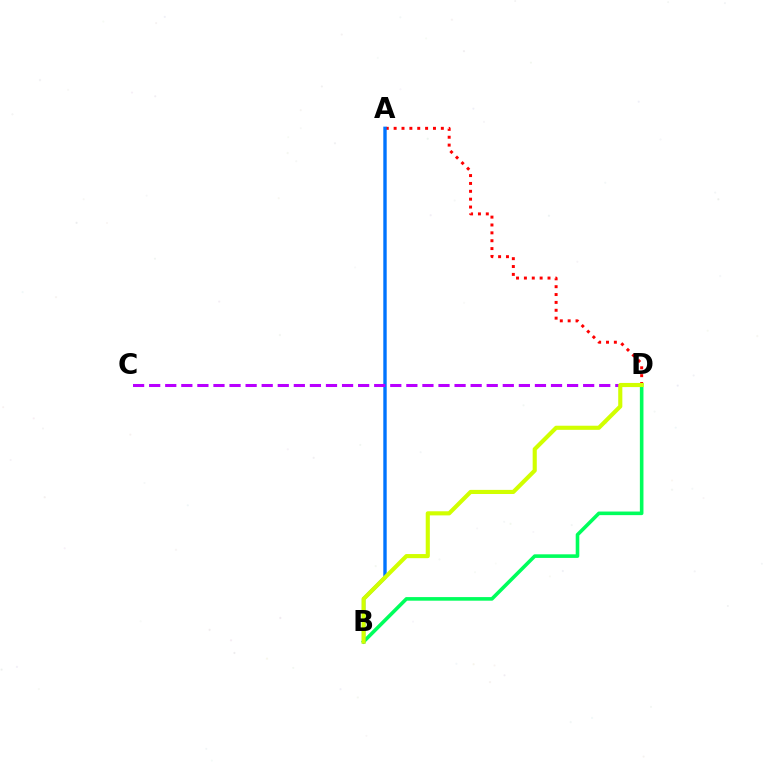{('A', 'D'): [{'color': '#ff0000', 'line_style': 'dotted', 'thickness': 2.14}], ('B', 'D'): [{'color': '#00ff5c', 'line_style': 'solid', 'thickness': 2.59}, {'color': '#d1ff00', 'line_style': 'solid', 'thickness': 2.96}], ('A', 'B'): [{'color': '#0074ff', 'line_style': 'solid', 'thickness': 2.44}], ('C', 'D'): [{'color': '#b900ff', 'line_style': 'dashed', 'thickness': 2.18}]}